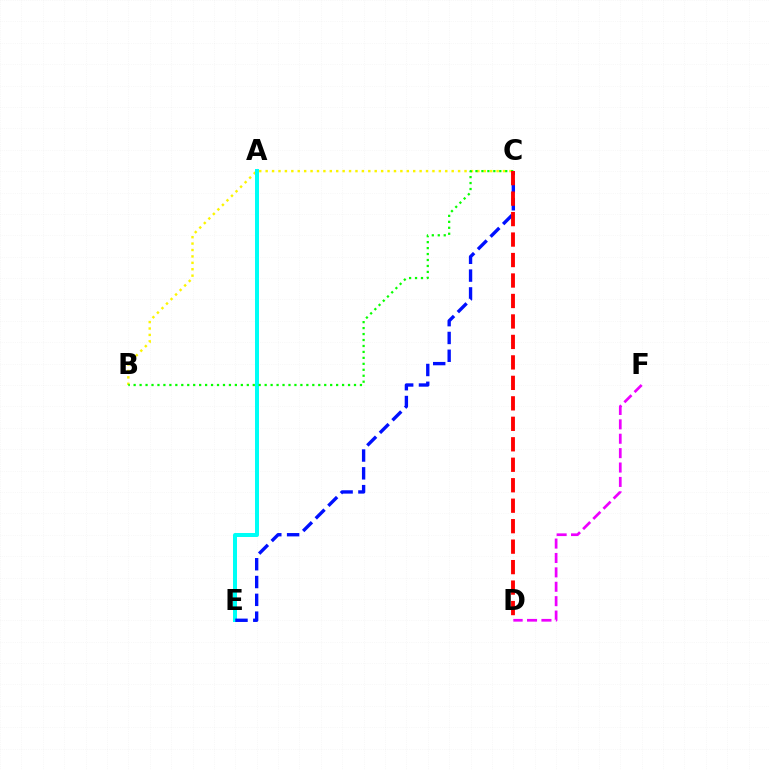{('B', 'C'): [{'color': '#fcf500', 'line_style': 'dotted', 'thickness': 1.74}, {'color': '#08ff00', 'line_style': 'dotted', 'thickness': 1.62}], ('A', 'E'): [{'color': '#00fff6', 'line_style': 'solid', 'thickness': 2.88}], ('C', 'E'): [{'color': '#0010ff', 'line_style': 'dashed', 'thickness': 2.42}], ('D', 'F'): [{'color': '#ee00ff', 'line_style': 'dashed', 'thickness': 1.96}], ('C', 'D'): [{'color': '#ff0000', 'line_style': 'dashed', 'thickness': 2.78}]}